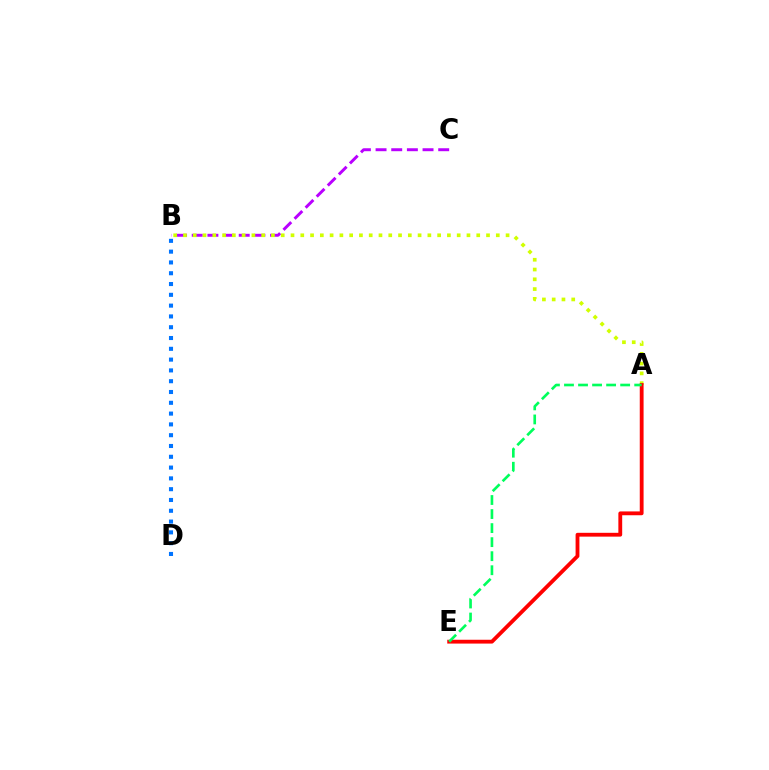{('B', 'D'): [{'color': '#0074ff', 'line_style': 'dotted', 'thickness': 2.93}], ('B', 'C'): [{'color': '#b900ff', 'line_style': 'dashed', 'thickness': 2.13}], ('A', 'B'): [{'color': '#d1ff00', 'line_style': 'dotted', 'thickness': 2.66}], ('A', 'E'): [{'color': '#ff0000', 'line_style': 'solid', 'thickness': 2.75}, {'color': '#00ff5c', 'line_style': 'dashed', 'thickness': 1.91}]}